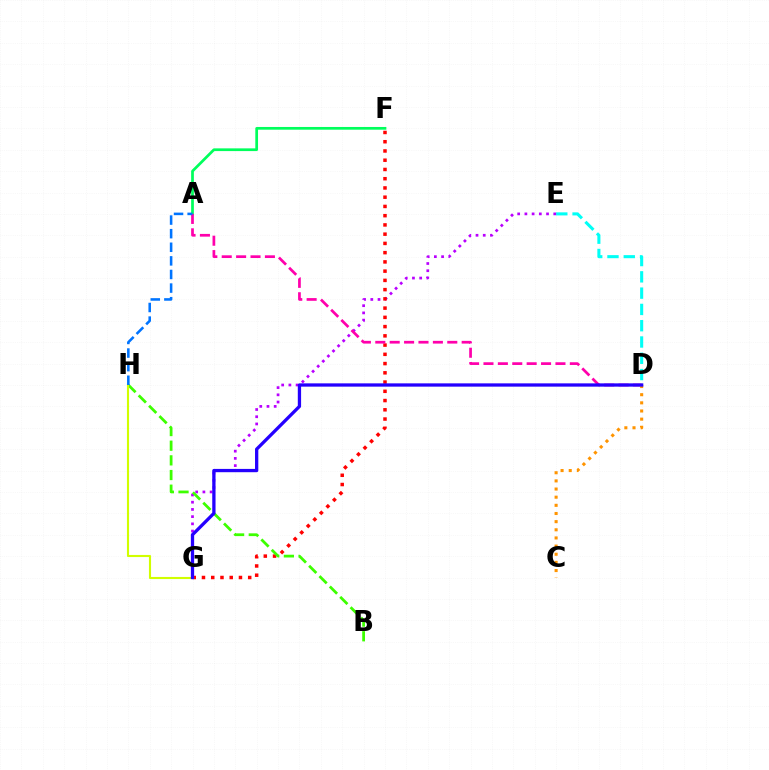{('D', 'E'): [{'color': '#00fff6', 'line_style': 'dashed', 'thickness': 2.21}], ('A', 'F'): [{'color': '#00ff5c', 'line_style': 'solid', 'thickness': 1.96}], ('E', 'G'): [{'color': '#b900ff', 'line_style': 'dotted', 'thickness': 1.96}], ('F', 'G'): [{'color': '#ff0000', 'line_style': 'dotted', 'thickness': 2.51}], ('B', 'H'): [{'color': '#3dff00', 'line_style': 'dashed', 'thickness': 1.99}], ('G', 'H'): [{'color': '#d1ff00', 'line_style': 'solid', 'thickness': 1.52}], ('A', 'D'): [{'color': '#ff00ac', 'line_style': 'dashed', 'thickness': 1.96}], ('C', 'D'): [{'color': '#ff9400', 'line_style': 'dotted', 'thickness': 2.21}], ('D', 'G'): [{'color': '#2500ff', 'line_style': 'solid', 'thickness': 2.37}], ('A', 'H'): [{'color': '#0074ff', 'line_style': 'dashed', 'thickness': 1.85}]}